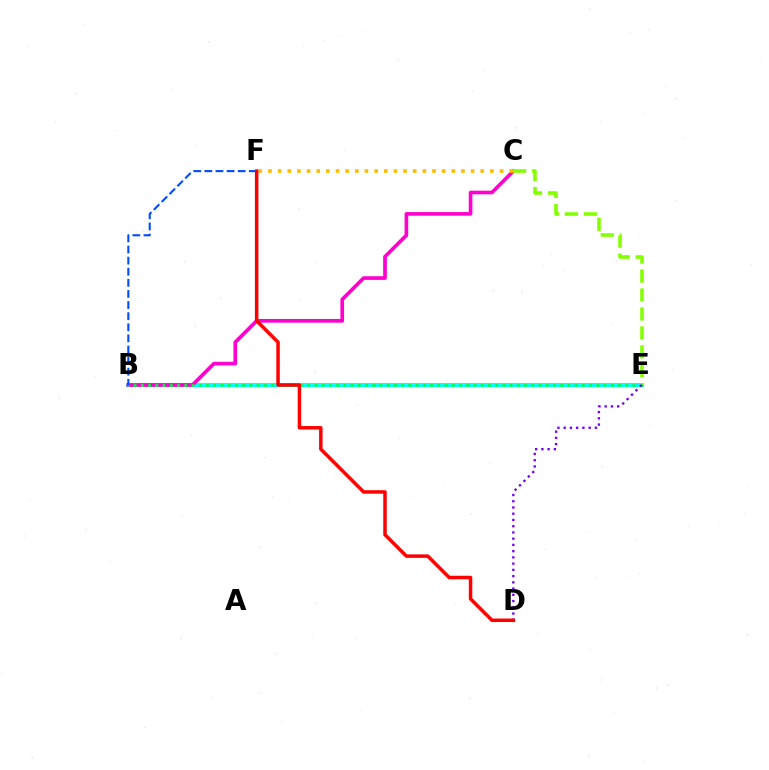{('B', 'E'): [{'color': '#00fff6', 'line_style': 'solid', 'thickness': 2.82}, {'color': '#00ff39', 'line_style': 'dotted', 'thickness': 1.96}], ('B', 'C'): [{'color': '#ff00cf', 'line_style': 'solid', 'thickness': 2.63}], ('C', 'F'): [{'color': '#ffbd00', 'line_style': 'dotted', 'thickness': 2.62}], ('C', 'E'): [{'color': '#84ff00', 'line_style': 'dashed', 'thickness': 2.57}], ('B', 'F'): [{'color': '#004bff', 'line_style': 'dashed', 'thickness': 1.51}], ('D', 'E'): [{'color': '#7200ff', 'line_style': 'dotted', 'thickness': 1.69}], ('D', 'F'): [{'color': '#ff0000', 'line_style': 'solid', 'thickness': 2.51}]}